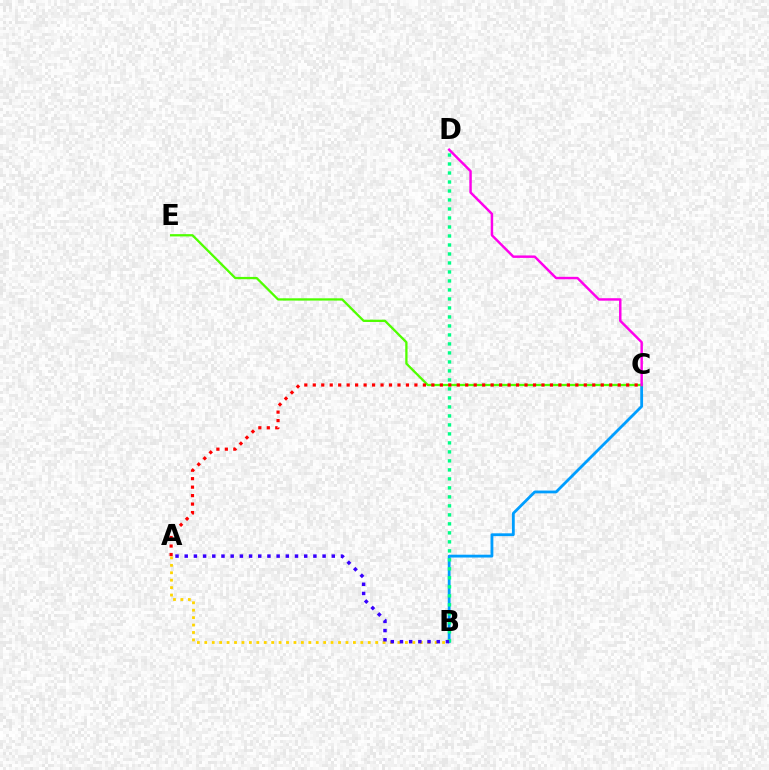{('B', 'C'): [{'color': '#009eff', 'line_style': 'solid', 'thickness': 2.03}], ('C', 'E'): [{'color': '#4fff00', 'line_style': 'solid', 'thickness': 1.65}], ('B', 'D'): [{'color': '#00ff86', 'line_style': 'dotted', 'thickness': 2.44}], ('C', 'D'): [{'color': '#ff00ed', 'line_style': 'solid', 'thickness': 1.77}], ('A', 'B'): [{'color': '#ffd500', 'line_style': 'dotted', 'thickness': 2.02}, {'color': '#3700ff', 'line_style': 'dotted', 'thickness': 2.5}], ('A', 'C'): [{'color': '#ff0000', 'line_style': 'dotted', 'thickness': 2.3}]}